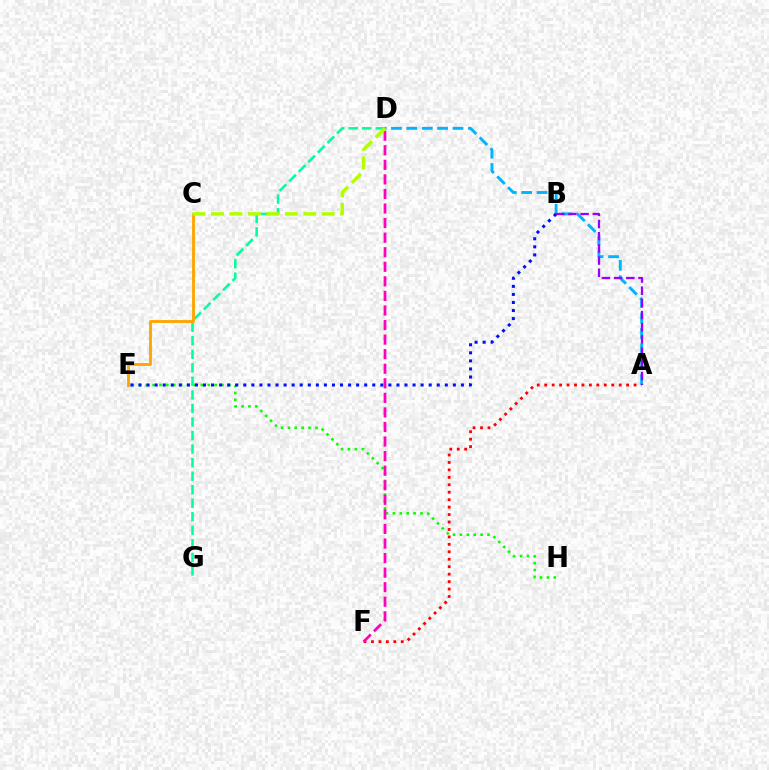{('A', 'D'): [{'color': '#00b5ff', 'line_style': 'dashed', 'thickness': 2.09}], ('E', 'H'): [{'color': '#08ff00', 'line_style': 'dotted', 'thickness': 1.87}], ('A', 'F'): [{'color': '#ff0000', 'line_style': 'dotted', 'thickness': 2.02}], ('B', 'E'): [{'color': '#0010ff', 'line_style': 'dotted', 'thickness': 2.19}], ('D', 'G'): [{'color': '#00ff9d', 'line_style': 'dashed', 'thickness': 1.84}], ('D', 'F'): [{'color': '#ff00bd', 'line_style': 'dashed', 'thickness': 1.98}], ('A', 'B'): [{'color': '#9b00ff', 'line_style': 'dashed', 'thickness': 1.66}], ('C', 'E'): [{'color': '#ffa500', 'line_style': 'solid', 'thickness': 2.06}], ('C', 'D'): [{'color': '#b3ff00', 'line_style': 'dashed', 'thickness': 2.51}]}